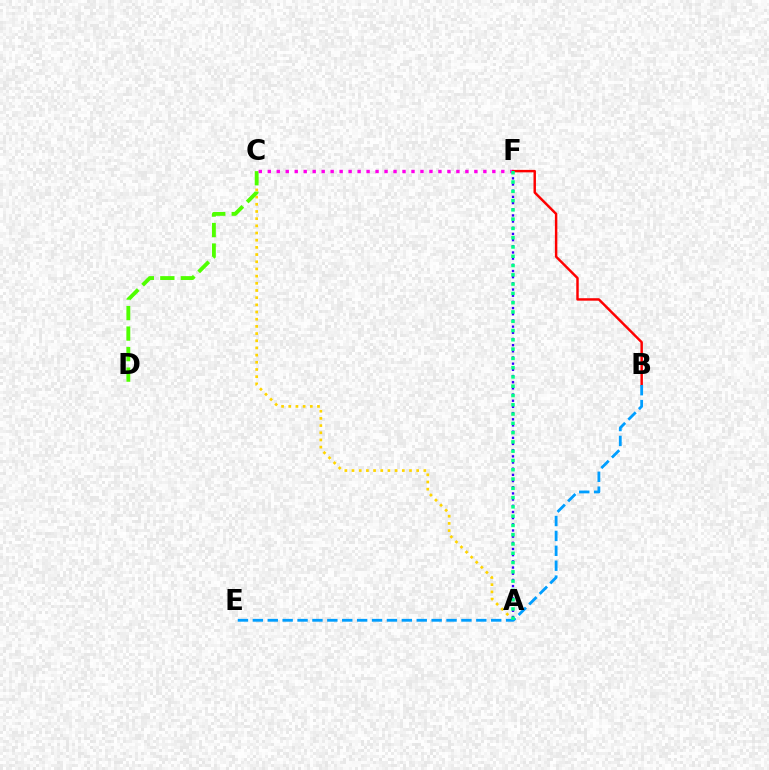{('A', 'F'): [{'color': '#3700ff', 'line_style': 'dotted', 'thickness': 1.68}, {'color': '#00ff86', 'line_style': 'dotted', 'thickness': 2.52}], ('A', 'C'): [{'color': '#ffd500', 'line_style': 'dotted', 'thickness': 1.95}], ('C', 'D'): [{'color': '#4fff00', 'line_style': 'dashed', 'thickness': 2.79}], ('C', 'F'): [{'color': '#ff00ed', 'line_style': 'dotted', 'thickness': 2.44}], ('B', 'F'): [{'color': '#ff0000', 'line_style': 'solid', 'thickness': 1.77}], ('B', 'E'): [{'color': '#009eff', 'line_style': 'dashed', 'thickness': 2.02}]}